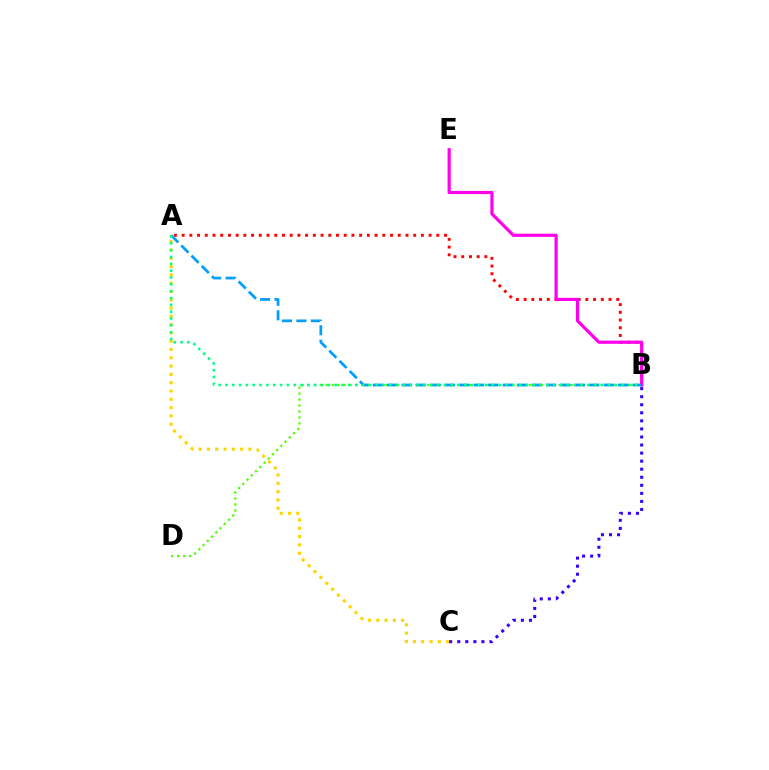{('B', 'D'): [{'color': '#4fff00', 'line_style': 'dotted', 'thickness': 1.62}], ('A', 'B'): [{'color': '#ff0000', 'line_style': 'dotted', 'thickness': 2.1}, {'color': '#009eff', 'line_style': 'dashed', 'thickness': 1.96}, {'color': '#00ff86', 'line_style': 'dotted', 'thickness': 1.86}], ('A', 'C'): [{'color': '#ffd500', 'line_style': 'dotted', 'thickness': 2.25}], ('B', 'E'): [{'color': '#ff00ed', 'line_style': 'solid', 'thickness': 2.29}], ('B', 'C'): [{'color': '#3700ff', 'line_style': 'dotted', 'thickness': 2.19}]}